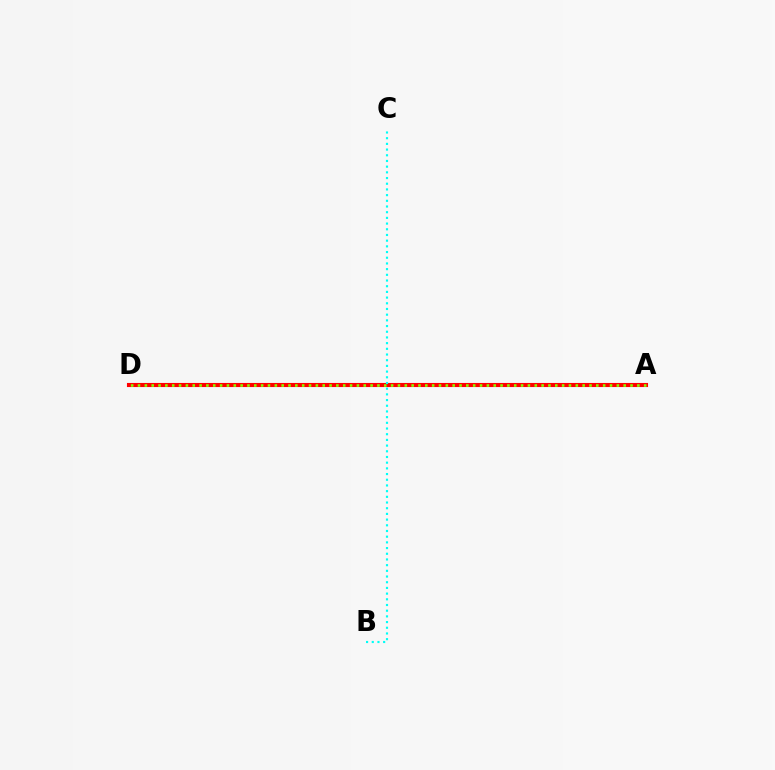{('A', 'D'): [{'color': '#7200ff', 'line_style': 'dashed', 'thickness': 2.68}, {'color': '#ff0000', 'line_style': 'solid', 'thickness': 2.95}, {'color': '#84ff00', 'line_style': 'dotted', 'thickness': 1.86}], ('B', 'C'): [{'color': '#00fff6', 'line_style': 'dotted', 'thickness': 1.55}]}